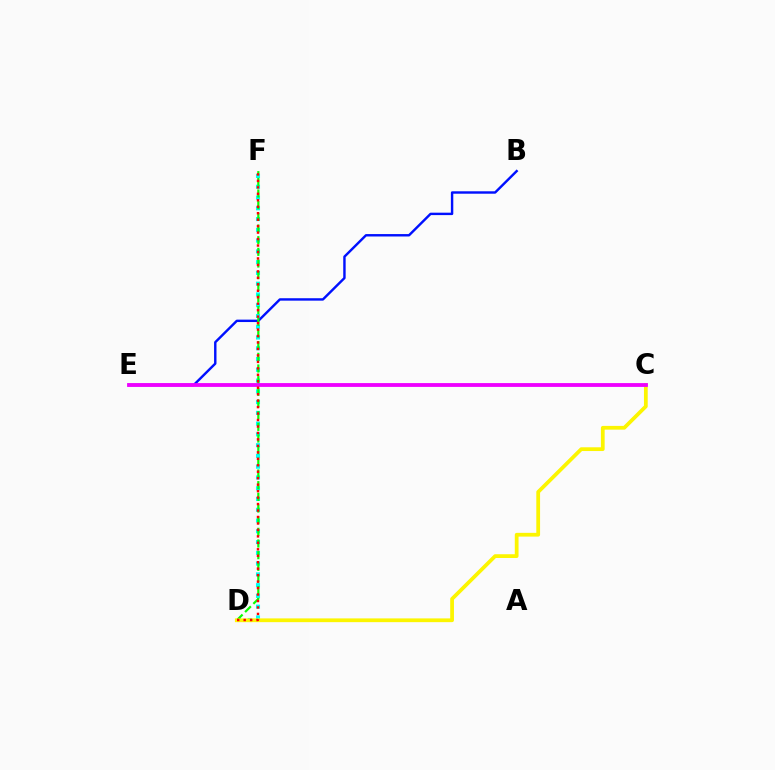{('D', 'F'): [{'color': '#00fff6', 'line_style': 'dotted', 'thickness': 2.93}, {'color': '#08ff00', 'line_style': 'dashed', 'thickness': 1.58}, {'color': '#ff0000', 'line_style': 'dotted', 'thickness': 1.76}], ('B', 'E'): [{'color': '#0010ff', 'line_style': 'solid', 'thickness': 1.74}], ('C', 'D'): [{'color': '#fcf500', 'line_style': 'solid', 'thickness': 2.7}], ('C', 'E'): [{'color': '#ee00ff', 'line_style': 'solid', 'thickness': 2.75}]}